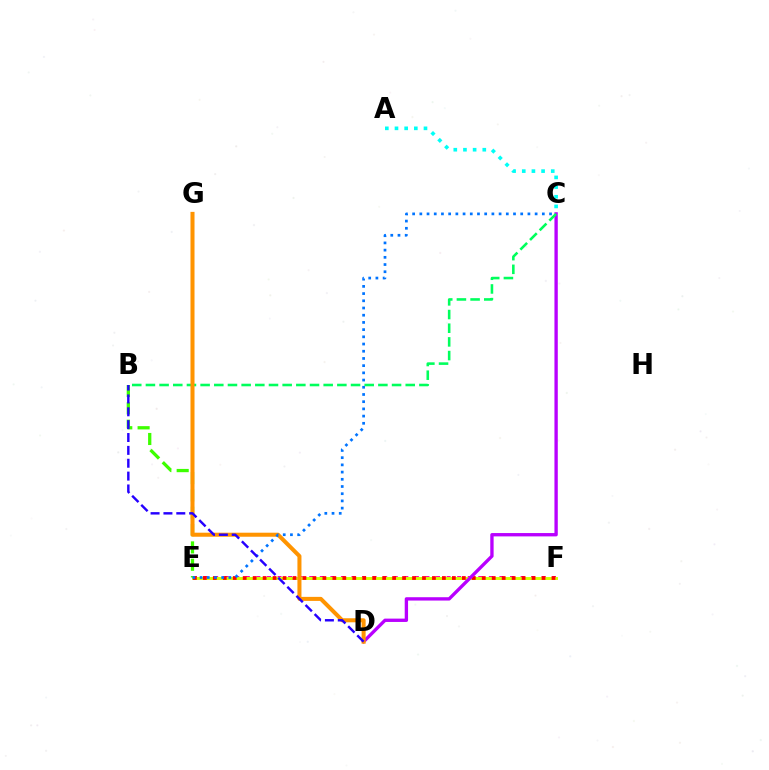{('E', 'F'): [{'color': '#ff00ac', 'line_style': 'dotted', 'thickness': 2.87}, {'color': '#d1ff00', 'line_style': 'solid', 'thickness': 2.13}, {'color': '#ff0000', 'line_style': 'dotted', 'thickness': 2.71}], ('A', 'C'): [{'color': '#00fff6', 'line_style': 'dotted', 'thickness': 2.63}], ('B', 'E'): [{'color': '#3dff00', 'line_style': 'dashed', 'thickness': 2.35}], ('C', 'D'): [{'color': '#b900ff', 'line_style': 'solid', 'thickness': 2.4}], ('B', 'C'): [{'color': '#00ff5c', 'line_style': 'dashed', 'thickness': 1.86}], ('D', 'G'): [{'color': '#ff9400', 'line_style': 'solid', 'thickness': 2.9}], ('C', 'E'): [{'color': '#0074ff', 'line_style': 'dotted', 'thickness': 1.96}], ('B', 'D'): [{'color': '#2500ff', 'line_style': 'dashed', 'thickness': 1.75}]}